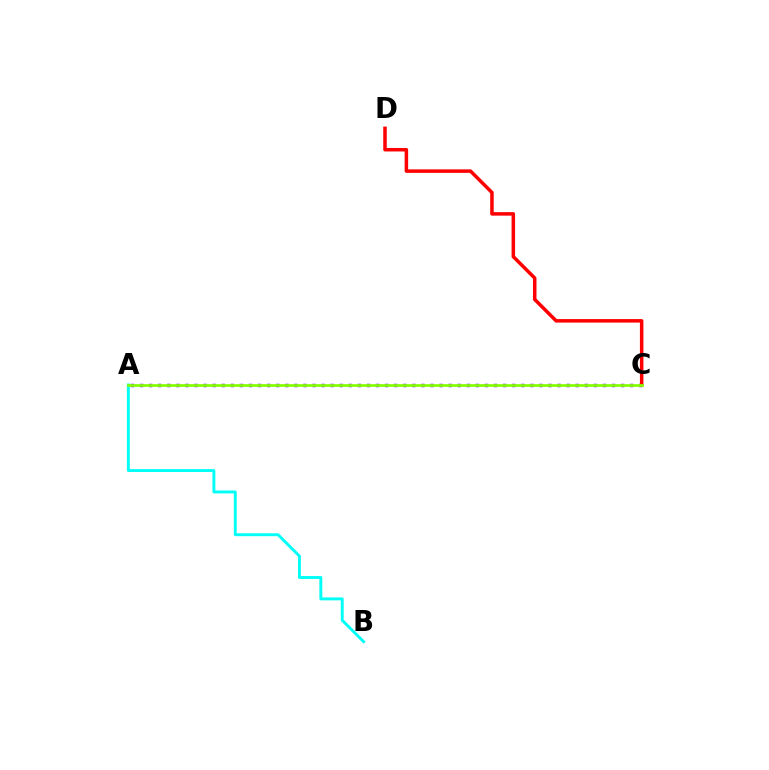{('A', 'C'): [{'color': '#7200ff', 'line_style': 'dotted', 'thickness': 2.47}, {'color': '#84ff00', 'line_style': 'solid', 'thickness': 1.95}], ('A', 'B'): [{'color': '#00fff6', 'line_style': 'solid', 'thickness': 2.1}], ('C', 'D'): [{'color': '#ff0000', 'line_style': 'solid', 'thickness': 2.52}]}